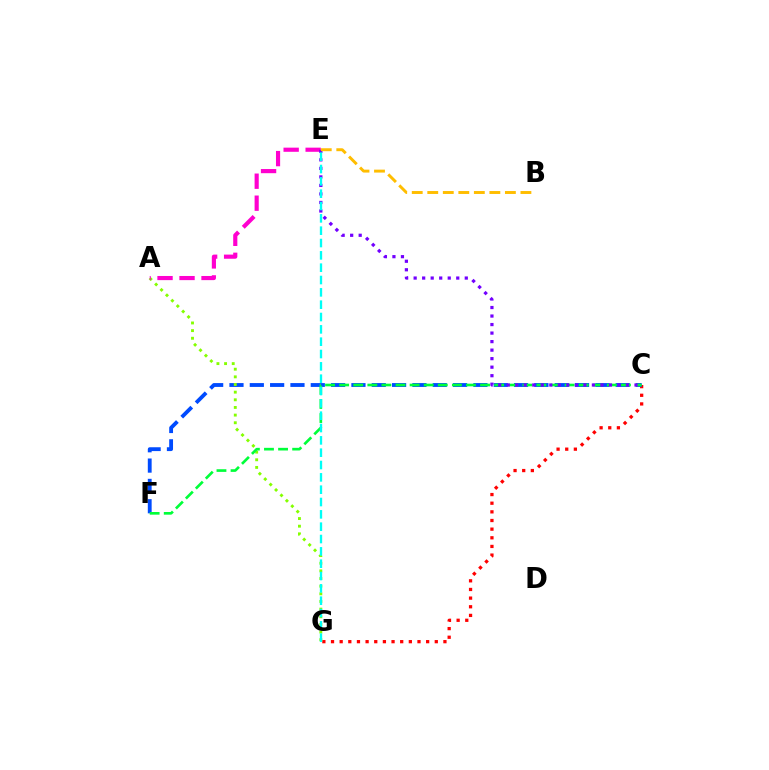{('C', 'G'): [{'color': '#ff0000', 'line_style': 'dotted', 'thickness': 2.35}], ('C', 'F'): [{'color': '#004bff', 'line_style': 'dashed', 'thickness': 2.76}, {'color': '#00ff39', 'line_style': 'dashed', 'thickness': 1.91}], ('A', 'G'): [{'color': '#84ff00', 'line_style': 'dotted', 'thickness': 2.08}], ('A', 'E'): [{'color': '#ff00cf', 'line_style': 'dashed', 'thickness': 2.99}], ('C', 'E'): [{'color': '#7200ff', 'line_style': 'dotted', 'thickness': 2.32}], ('E', 'G'): [{'color': '#00fff6', 'line_style': 'dashed', 'thickness': 1.68}], ('B', 'E'): [{'color': '#ffbd00', 'line_style': 'dashed', 'thickness': 2.11}]}